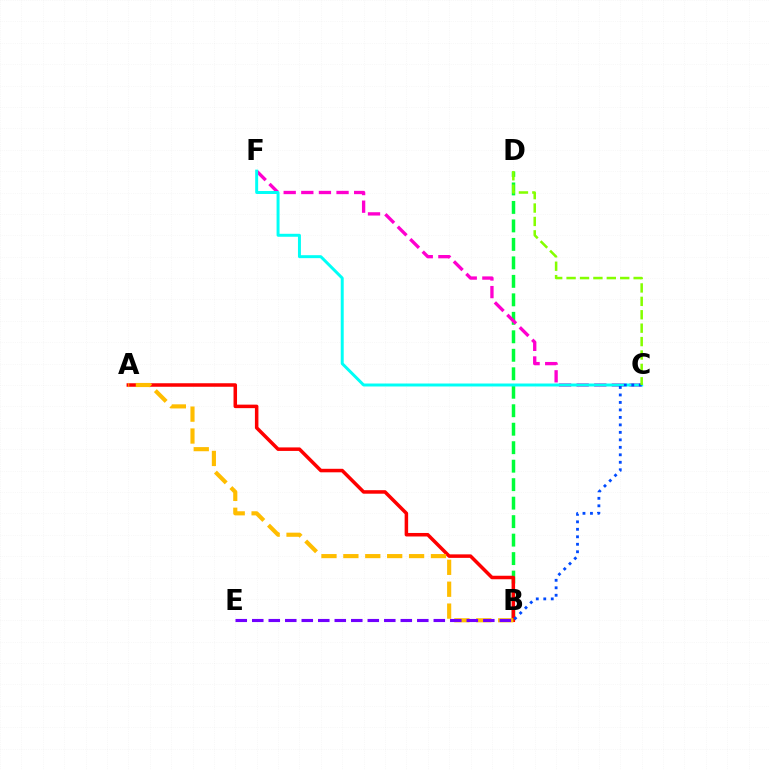{('B', 'D'): [{'color': '#00ff39', 'line_style': 'dashed', 'thickness': 2.51}], ('A', 'B'): [{'color': '#ff0000', 'line_style': 'solid', 'thickness': 2.53}, {'color': '#ffbd00', 'line_style': 'dashed', 'thickness': 2.97}], ('C', 'F'): [{'color': '#ff00cf', 'line_style': 'dashed', 'thickness': 2.39}, {'color': '#00fff6', 'line_style': 'solid', 'thickness': 2.14}], ('B', 'C'): [{'color': '#004bff', 'line_style': 'dotted', 'thickness': 2.03}], ('B', 'E'): [{'color': '#7200ff', 'line_style': 'dashed', 'thickness': 2.24}], ('C', 'D'): [{'color': '#84ff00', 'line_style': 'dashed', 'thickness': 1.82}]}